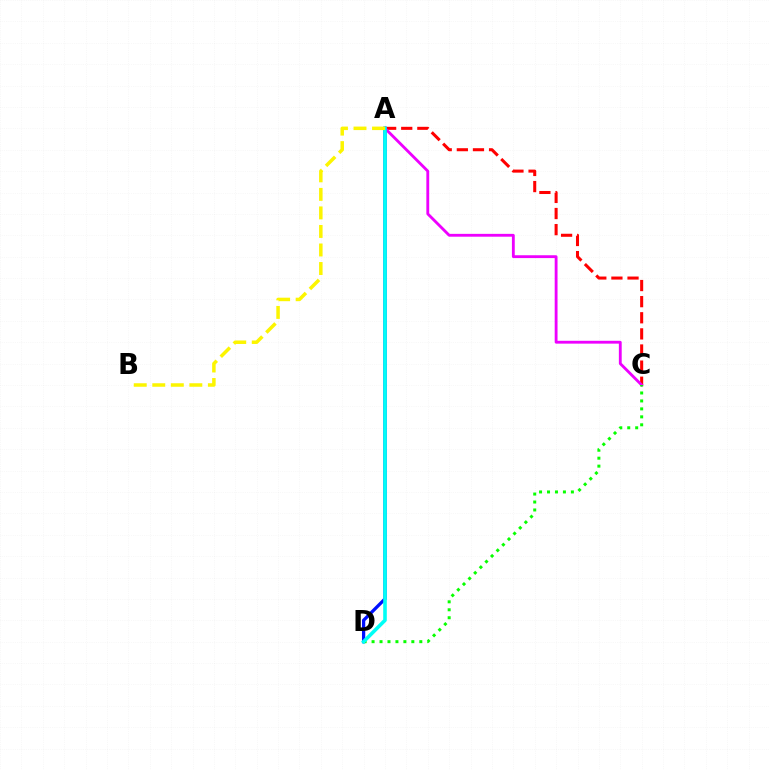{('A', 'C'): [{'color': '#ff0000', 'line_style': 'dashed', 'thickness': 2.19}, {'color': '#ee00ff', 'line_style': 'solid', 'thickness': 2.04}], ('A', 'D'): [{'color': '#0010ff', 'line_style': 'solid', 'thickness': 2.35}, {'color': '#00fff6', 'line_style': 'solid', 'thickness': 2.59}], ('C', 'D'): [{'color': '#08ff00', 'line_style': 'dotted', 'thickness': 2.16}], ('A', 'B'): [{'color': '#fcf500', 'line_style': 'dashed', 'thickness': 2.52}]}